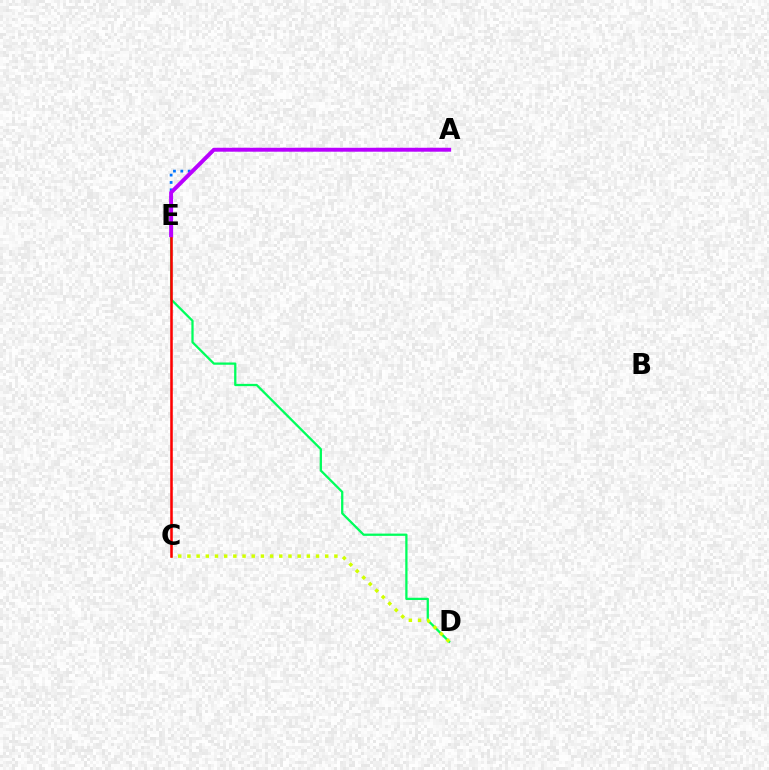{('D', 'E'): [{'color': '#00ff5c', 'line_style': 'solid', 'thickness': 1.64}], ('A', 'E'): [{'color': '#0074ff', 'line_style': 'dotted', 'thickness': 2.0}, {'color': '#b900ff', 'line_style': 'solid', 'thickness': 2.83}], ('C', 'D'): [{'color': '#d1ff00', 'line_style': 'dotted', 'thickness': 2.5}], ('C', 'E'): [{'color': '#ff0000', 'line_style': 'solid', 'thickness': 1.84}]}